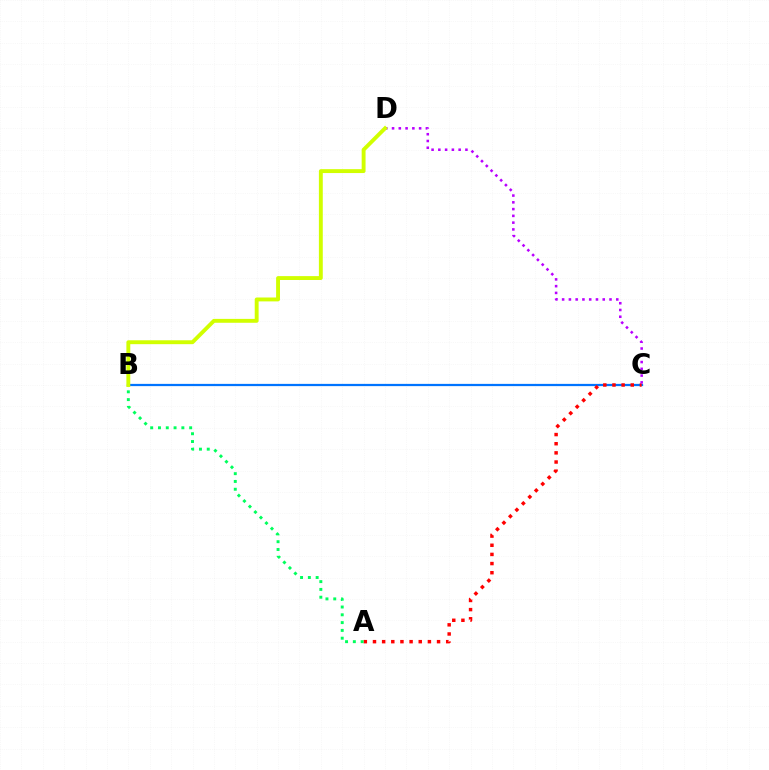{('B', 'C'): [{'color': '#0074ff', 'line_style': 'solid', 'thickness': 1.61}], ('A', 'C'): [{'color': '#ff0000', 'line_style': 'dotted', 'thickness': 2.49}], ('C', 'D'): [{'color': '#b900ff', 'line_style': 'dotted', 'thickness': 1.84}], ('A', 'B'): [{'color': '#00ff5c', 'line_style': 'dotted', 'thickness': 2.12}], ('B', 'D'): [{'color': '#d1ff00', 'line_style': 'solid', 'thickness': 2.8}]}